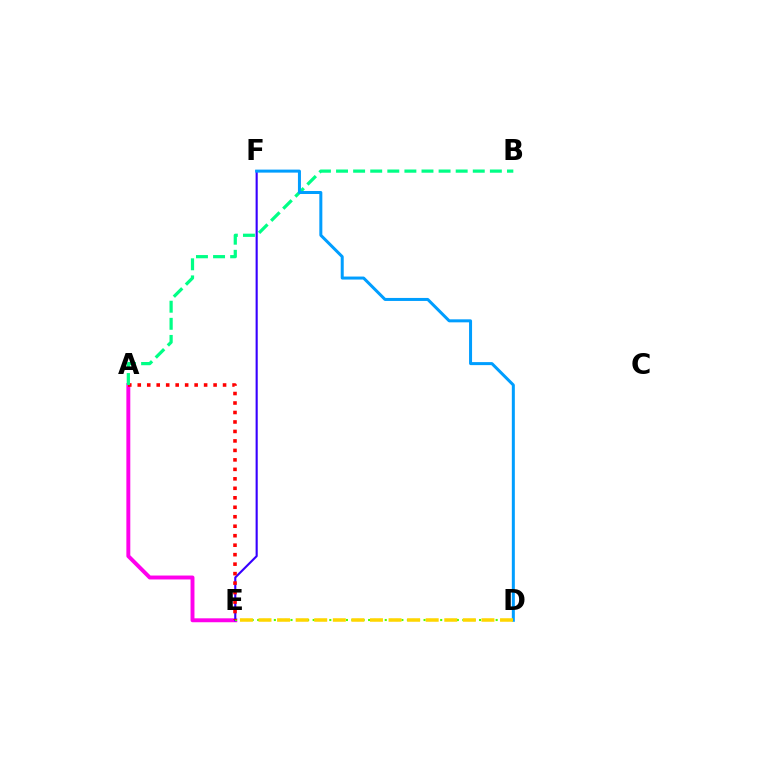{('A', 'E'): [{'color': '#ff00ed', 'line_style': 'solid', 'thickness': 2.83}, {'color': '#ff0000', 'line_style': 'dotted', 'thickness': 2.58}], ('E', 'F'): [{'color': '#3700ff', 'line_style': 'solid', 'thickness': 1.53}], ('D', 'E'): [{'color': '#4fff00', 'line_style': 'dotted', 'thickness': 1.51}, {'color': '#ffd500', 'line_style': 'dashed', 'thickness': 2.52}], ('A', 'B'): [{'color': '#00ff86', 'line_style': 'dashed', 'thickness': 2.32}], ('D', 'F'): [{'color': '#009eff', 'line_style': 'solid', 'thickness': 2.17}]}